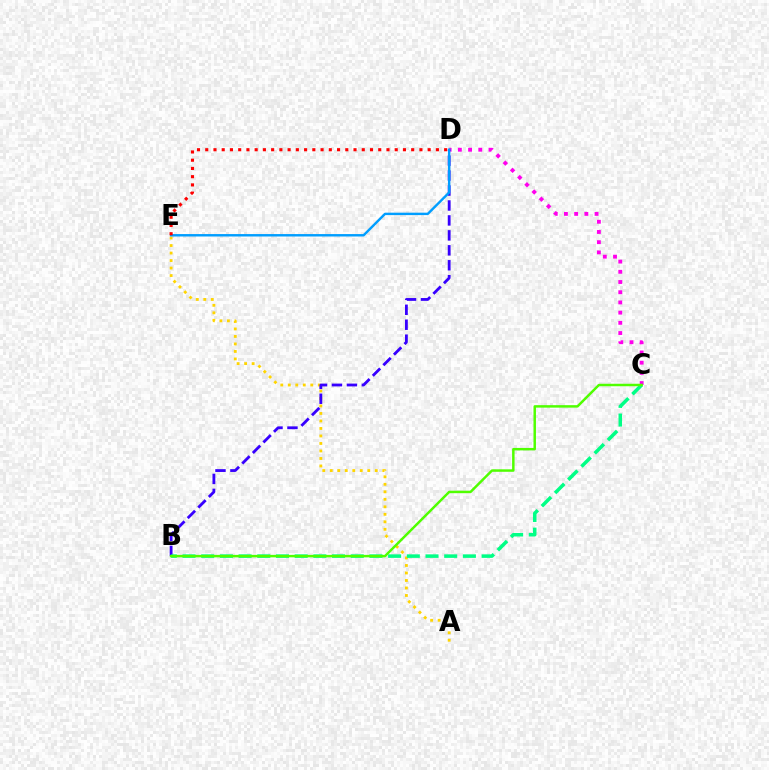{('C', 'D'): [{'color': '#ff00ed', 'line_style': 'dotted', 'thickness': 2.77}], ('A', 'E'): [{'color': '#ffd500', 'line_style': 'dotted', 'thickness': 2.04}], ('B', 'D'): [{'color': '#3700ff', 'line_style': 'dashed', 'thickness': 2.03}], ('D', 'E'): [{'color': '#009eff', 'line_style': 'solid', 'thickness': 1.74}, {'color': '#ff0000', 'line_style': 'dotted', 'thickness': 2.24}], ('B', 'C'): [{'color': '#00ff86', 'line_style': 'dashed', 'thickness': 2.54}, {'color': '#4fff00', 'line_style': 'solid', 'thickness': 1.78}]}